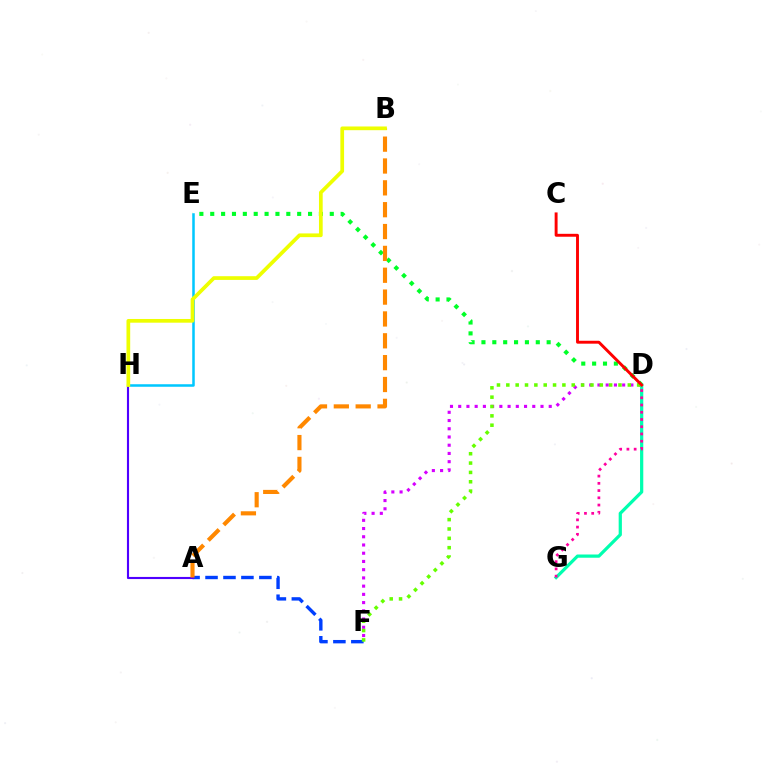{('A', 'F'): [{'color': '#003fff', 'line_style': 'dashed', 'thickness': 2.44}], ('D', 'E'): [{'color': '#00ff27', 'line_style': 'dotted', 'thickness': 2.95}], ('A', 'H'): [{'color': '#4f00ff', 'line_style': 'solid', 'thickness': 1.53}], ('D', 'F'): [{'color': '#d600ff', 'line_style': 'dotted', 'thickness': 2.24}, {'color': '#66ff00', 'line_style': 'dotted', 'thickness': 2.54}], ('D', 'G'): [{'color': '#00ffaf', 'line_style': 'solid', 'thickness': 2.32}, {'color': '#ff00a0', 'line_style': 'dotted', 'thickness': 1.97}], ('E', 'H'): [{'color': '#00c7ff', 'line_style': 'solid', 'thickness': 1.82}], ('C', 'D'): [{'color': '#ff0000', 'line_style': 'solid', 'thickness': 2.1}], ('A', 'B'): [{'color': '#ff8800', 'line_style': 'dashed', 'thickness': 2.97}], ('B', 'H'): [{'color': '#eeff00', 'line_style': 'solid', 'thickness': 2.68}]}